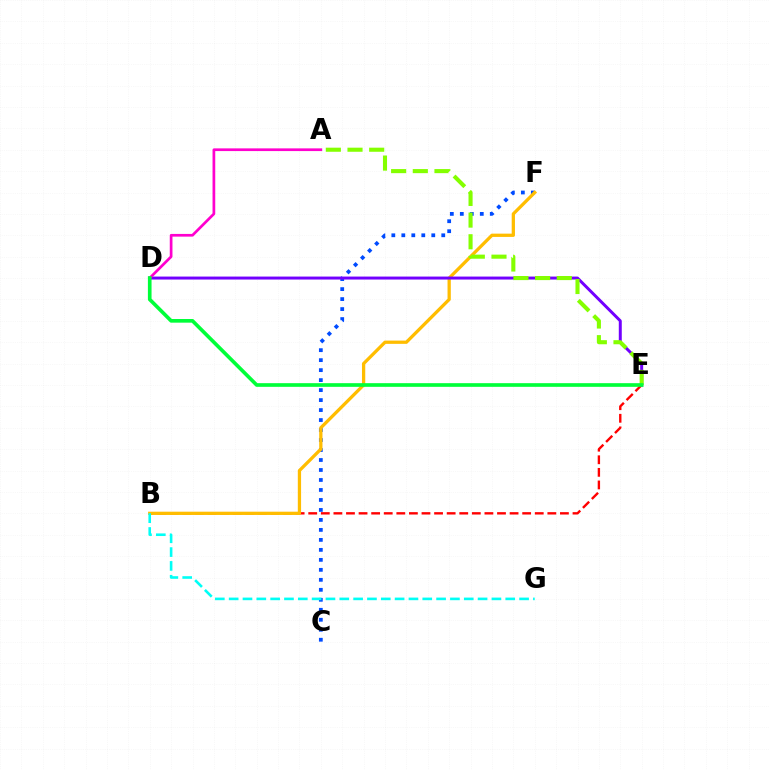{('B', 'E'): [{'color': '#ff0000', 'line_style': 'dashed', 'thickness': 1.71}], ('C', 'F'): [{'color': '#004bff', 'line_style': 'dotted', 'thickness': 2.71}], ('B', 'F'): [{'color': '#ffbd00', 'line_style': 'solid', 'thickness': 2.36}], ('D', 'E'): [{'color': '#7200ff', 'line_style': 'solid', 'thickness': 2.14}, {'color': '#00ff39', 'line_style': 'solid', 'thickness': 2.63}], ('A', 'E'): [{'color': '#84ff00', 'line_style': 'dashed', 'thickness': 2.94}], ('A', 'D'): [{'color': '#ff00cf', 'line_style': 'solid', 'thickness': 1.95}], ('B', 'G'): [{'color': '#00fff6', 'line_style': 'dashed', 'thickness': 1.88}]}